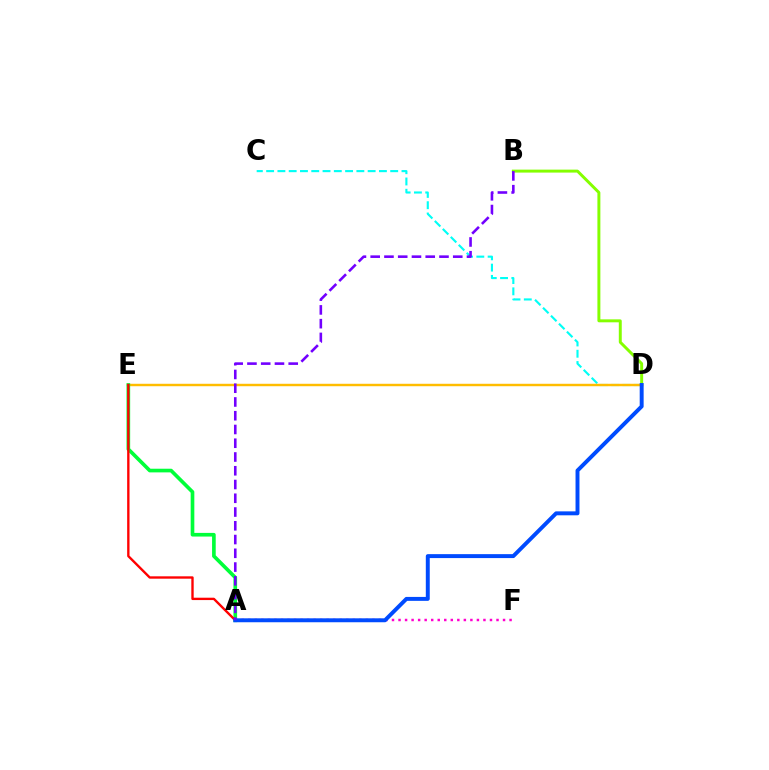{('C', 'D'): [{'color': '#00fff6', 'line_style': 'dashed', 'thickness': 1.53}], ('B', 'D'): [{'color': '#84ff00', 'line_style': 'solid', 'thickness': 2.13}], ('D', 'E'): [{'color': '#ffbd00', 'line_style': 'solid', 'thickness': 1.75}], ('A', 'F'): [{'color': '#ff00cf', 'line_style': 'dotted', 'thickness': 1.77}], ('A', 'E'): [{'color': '#00ff39', 'line_style': 'solid', 'thickness': 2.63}, {'color': '#ff0000', 'line_style': 'solid', 'thickness': 1.7}], ('A', 'D'): [{'color': '#004bff', 'line_style': 'solid', 'thickness': 2.84}], ('A', 'B'): [{'color': '#7200ff', 'line_style': 'dashed', 'thickness': 1.87}]}